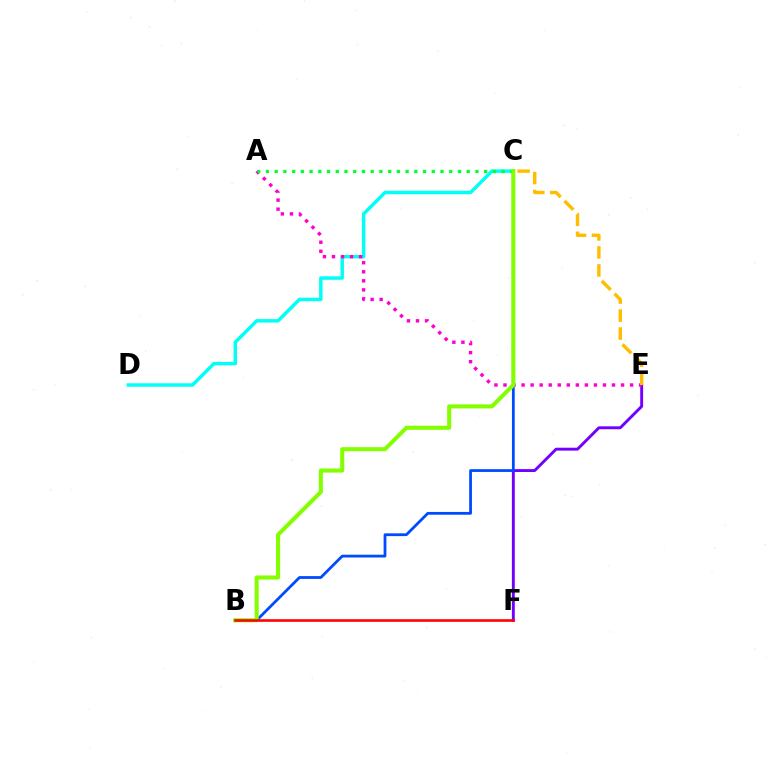{('C', 'D'): [{'color': '#00fff6', 'line_style': 'solid', 'thickness': 2.49}], ('E', 'F'): [{'color': '#7200ff', 'line_style': 'solid', 'thickness': 2.09}], ('A', 'E'): [{'color': '#ff00cf', 'line_style': 'dotted', 'thickness': 2.46}], ('A', 'C'): [{'color': '#00ff39', 'line_style': 'dotted', 'thickness': 2.37}], ('B', 'C'): [{'color': '#004bff', 'line_style': 'solid', 'thickness': 2.0}, {'color': '#84ff00', 'line_style': 'solid', 'thickness': 2.92}], ('B', 'F'): [{'color': '#ff0000', 'line_style': 'solid', 'thickness': 1.87}], ('C', 'E'): [{'color': '#ffbd00', 'line_style': 'dashed', 'thickness': 2.45}]}